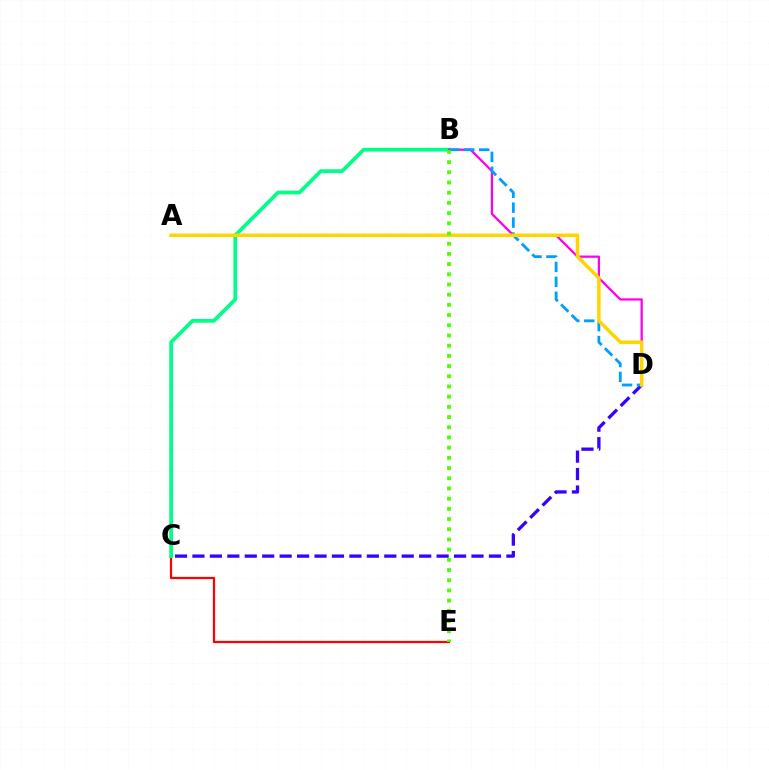{('C', 'E'): [{'color': '#ff0000', 'line_style': 'solid', 'thickness': 1.61}], ('B', 'C'): [{'color': '#00ff86', 'line_style': 'solid', 'thickness': 2.7}], ('C', 'D'): [{'color': '#3700ff', 'line_style': 'dashed', 'thickness': 2.37}], ('B', 'D'): [{'color': '#ff00ed', 'line_style': 'solid', 'thickness': 1.64}, {'color': '#009eff', 'line_style': 'dashed', 'thickness': 2.03}], ('A', 'D'): [{'color': '#ffd500', 'line_style': 'solid', 'thickness': 2.51}], ('B', 'E'): [{'color': '#4fff00', 'line_style': 'dotted', 'thickness': 2.77}]}